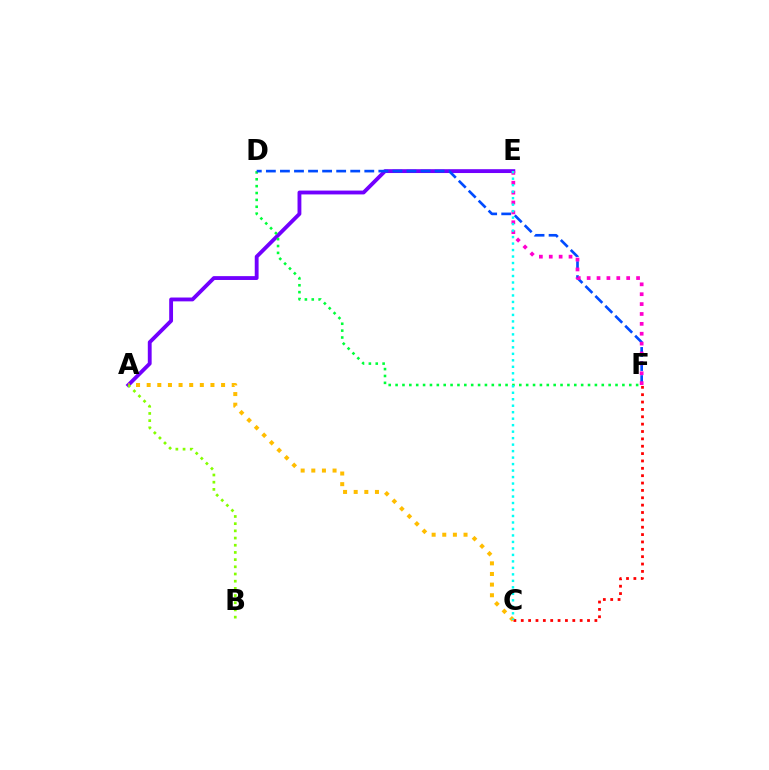{('A', 'E'): [{'color': '#7200ff', 'line_style': 'solid', 'thickness': 2.77}], ('A', 'C'): [{'color': '#ffbd00', 'line_style': 'dotted', 'thickness': 2.89}], ('D', 'F'): [{'color': '#00ff39', 'line_style': 'dotted', 'thickness': 1.87}, {'color': '#004bff', 'line_style': 'dashed', 'thickness': 1.91}], ('A', 'B'): [{'color': '#84ff00', 'line_style': 'dotted', 'thickness': 1.95}], ('E', 'F'): [{'color': '#ff00cf', 'line_style': 'dotted', 'thickness': 2.68}], ('C', 'F'): [{'color': '#ff0000', 'line_style': 'dotted', 'thickness': 2.0}], ('C', 'E'): [{'color': '#00fff6', 'line_style': 'dotted', 'thickness': 1.76}]}